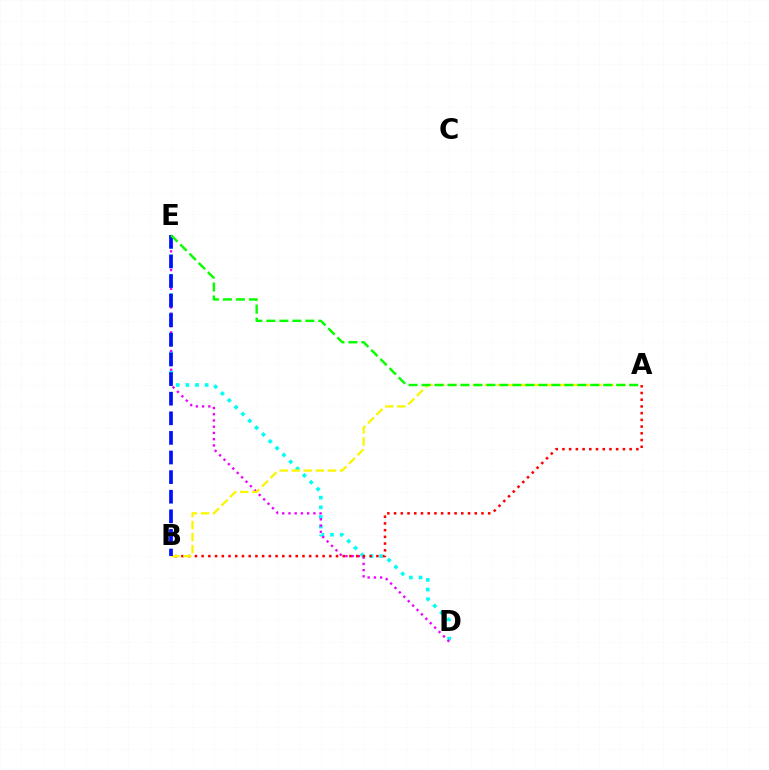{('D', 'E'): [{'color': '#00fff6', 'line_style': 'dotted', 'thickness': 2.62}, {'color': '#ee00ff', 'line_style': 'dotted', 'thickness': 1.69}], ('A', 'B'): [{'color': '#ff0000', 'line_style': 'dotted', 'thickness': 1.83}, {'color': '#fcf500', 'line_style': 'dashed', 'thickness': 1.64}], ('B', 'E'): [{'color': '#0010ff', 'line_style': 'dashed', 'thickness': 2.66}], ('A', 'E'): [{'color': '#08ff00', 'line_style': 'dashed', 'thickness': 1.76}]}